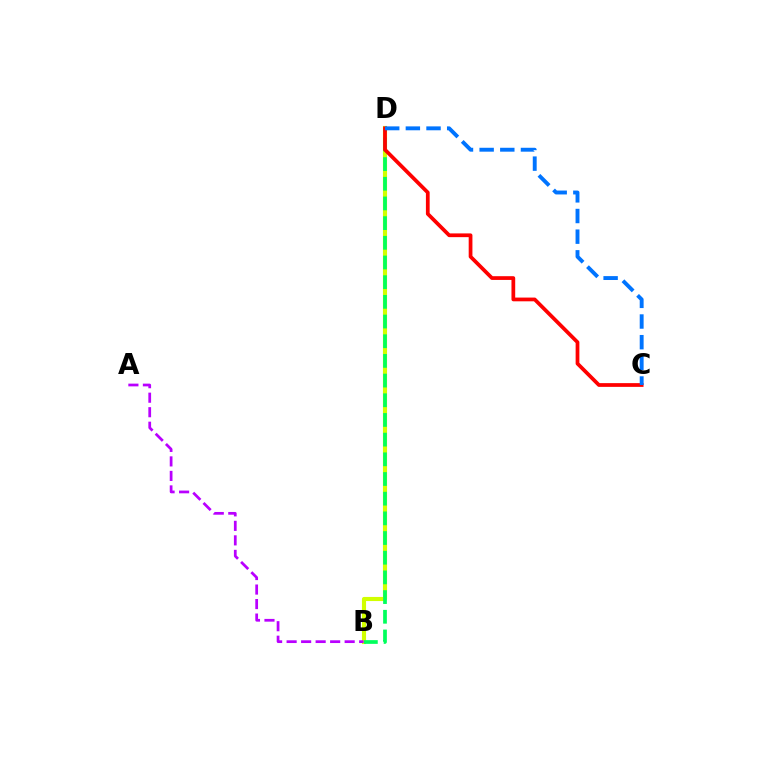{('B', 'D'): [{'color': '#d1ff00', 'line_style': 'solid', 'thickness': 2.97}, {'color': '#00ff5c', 'line_style': 'dashed', 'thickness': 2.67}], ('C', 'D'): [{'color': '#ff0000', 'line_style': 'solid', 'thickness': 2.69}, {'color': '#0074ff', 'line_style': 'dashed', 'thickness': 2.81}], ('A', 'B'): [{'color': '#b900ff', 'line_style': 'dashed', 'thickness': 1.97}]}